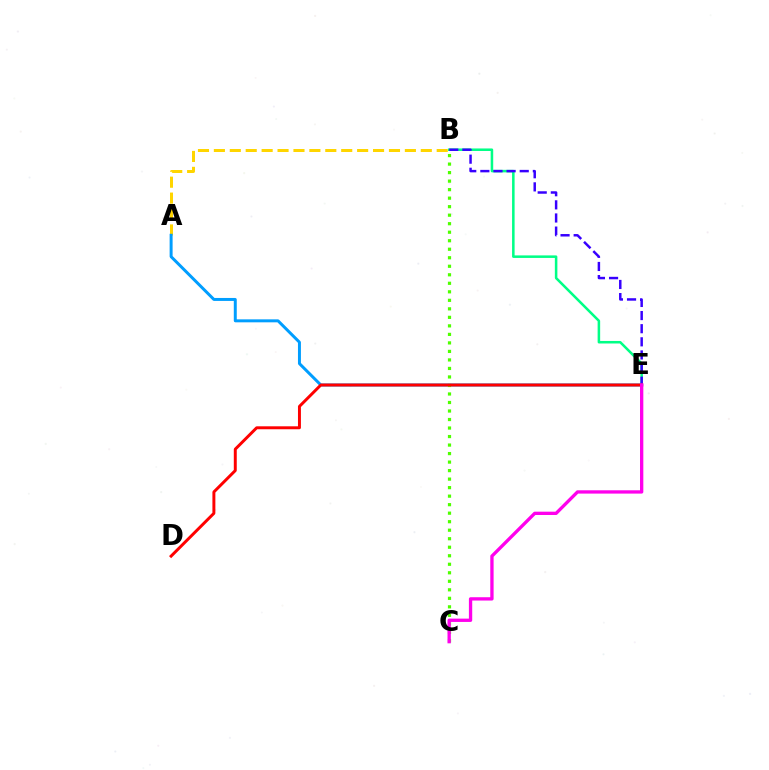{('B', 'E'): [{'color': '#00ff86', 'line_style': 'solid', 'thickness': 1.83}, {'color': '#3700ff', 'line_style': 'dashed', 'thickness': 1.78}], ('A', 'B'): [{'color': '#ffd500', 'line_style': 'dashed', 'thickness': 2.16}], ('A', 'E'): [{'color': '#009eff', 'line_style': 'solid', 'thickness': 2.14}], ('B', 'C'): [{'color': '#4fff00', 'line_style': 'dotted', 'thickness': 2.31}], ('D', 'E'): [{'color': '#ff0000', 'line_style': 'solid', 'thickness': 2.13}], ('C', 'E'): [{'color': '#ff00ed', 'line_style': 'solid', 'thickness': 2.39}]}